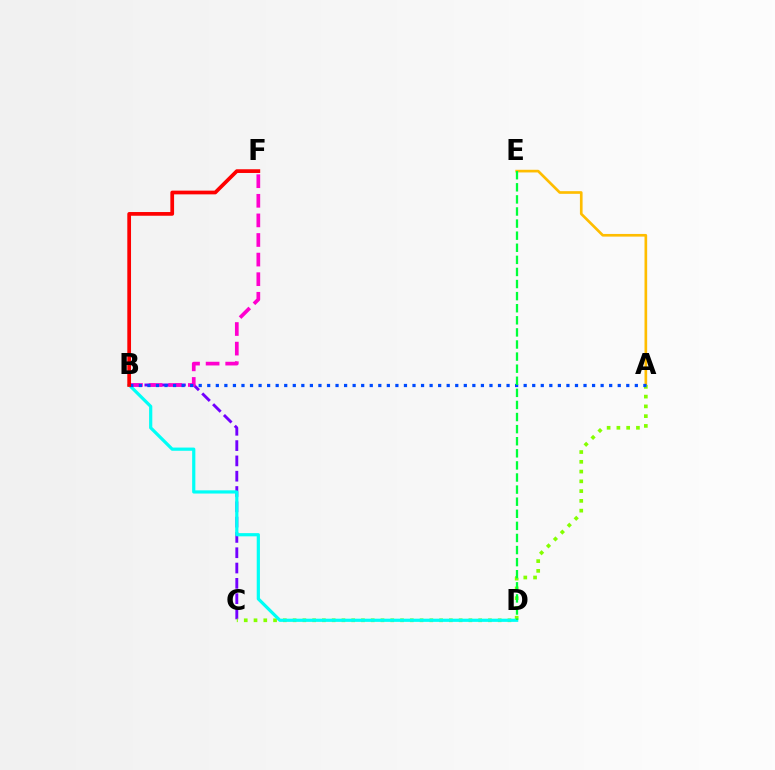{('B', 'C'): [{'color': '#7200ff', 'line_style': 'dashed', 'thickness': 2.08}], ('B', 'F'): [{'color': '#ff00cf', 'line_style': 'dashed', 'thickness': 2.66}, {'color': '#ff0000', 'line_style': 'solid', 'thickness': 2.68}], ('A', 'E'): [{'color': '#ffbd00', 'line_style': 'solid', 'thickness': 1.92}], ('A', 'C'): [{'color': '#84ff00', 'line_style': 'dotted', 'thickness': 2.65}], ('B', 'D'): [{'color': '#00fff6', 'line_style': 'solid', 'thickness': 2.31}], ('A', 'B'): [{'color': '#004bff', 'line_style': 'dotted', 'thickness': 2.32}], ('D', 'E'): [{'color': '#00ff39', 'line_style': 'dashed', 'thickness': 1.64}]}